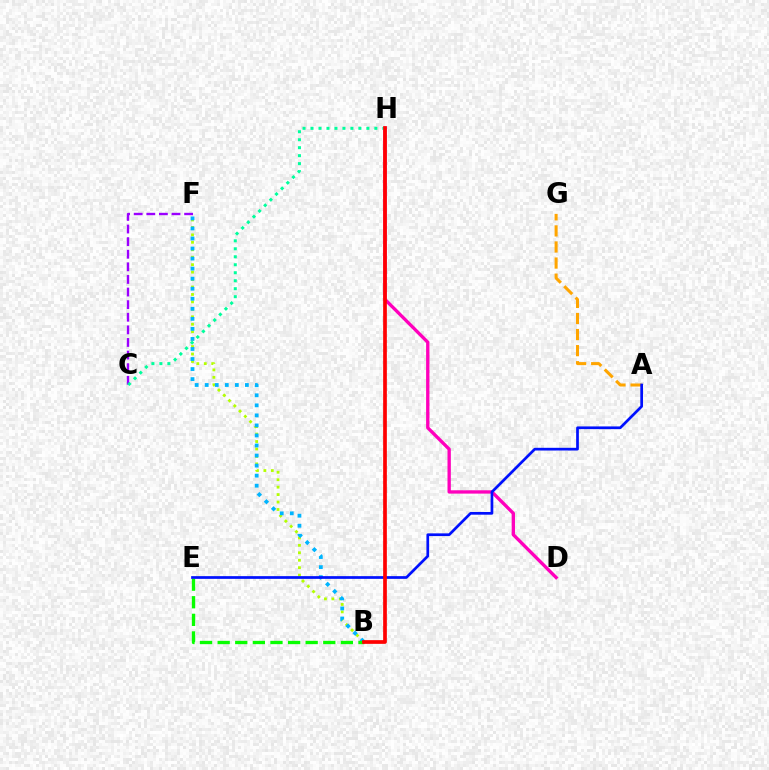{('B', 'F'): [{'color': '#b3ff00', 'line_style': 'dotted', 'thickness': 2.02}, {'color': '#00b5ff', 'line_style': 'dotted', 'thickness': 2.73}], ('D', 'H'): [{'color': '#ff00bd', 'line_style': 'solid', 'thickness': 2.4}], ('B', 'E'): [{'color': '#08ff00', 'line_style': 'dashed', 'thickness': 2.39}], ('A', 'G'): [{'color': '#ffa500', 'line_style': 'dashed', 'thickness': 2.18}], ('C', 'F'): [{'color': '#9b00ff', 'line_style': 'dashed', 'thickness': 1.71}], ('C', 'H'): [{'color': '#00ff9d', 'line_style': 'dotted', 'thickness': 2.17}], ('A', 'E'): [{'color': '#0010ff', 'line_style': 'solid', 'thickness': 1.95}], ('B', 'H'): [{'color': '#ff0000', 'line_style': 'solid', 'thickness': 2.66}]}